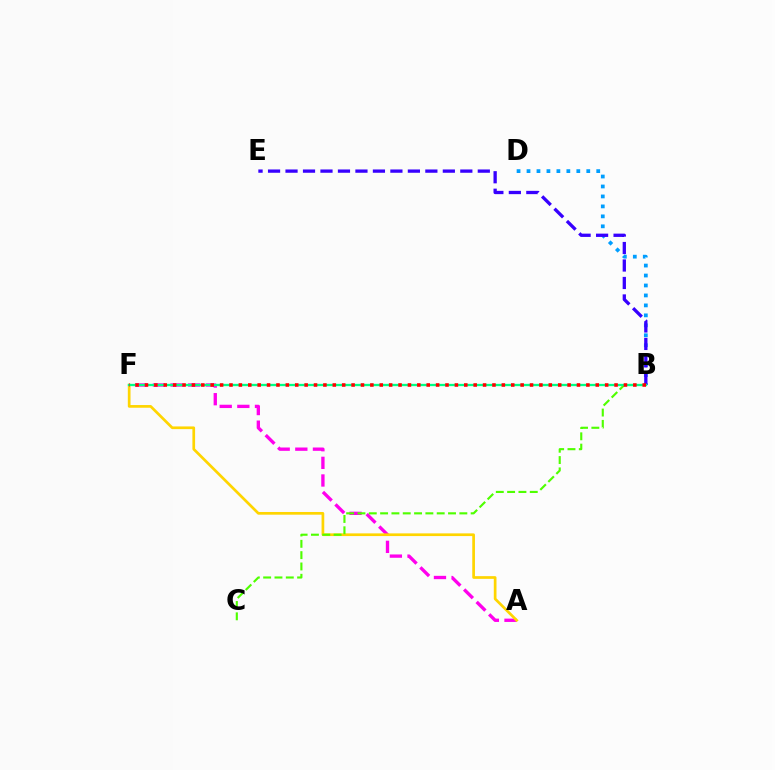{('A', 'F'): [{'color': '#ff00ed', 'line_style': 'dashed', 'thickness': 2.4}, {'color': '#ffd500', 'line_style': 'solid', 'thickness': 1.94}], ('B', 'D'): [{'color': '#009eff', 'line_style': 'dotted', 'thickness': 2.71}], ('B', 'C'): [{'color': '#4fff00', 'line_style': 'dashed', 'thickness': 1.54}], ('B', 'E'): [{'color': '#3700ff', 'line_style': 'dashed', 'thickness': 2.37}], ('B', 'F'): [{'color': '#00ff86', 'line_style': 'solid', 'thickness': 1.66}, {'color': '#ff0000', 'line_style': 'dotted', 'thickness': 2.55}]}